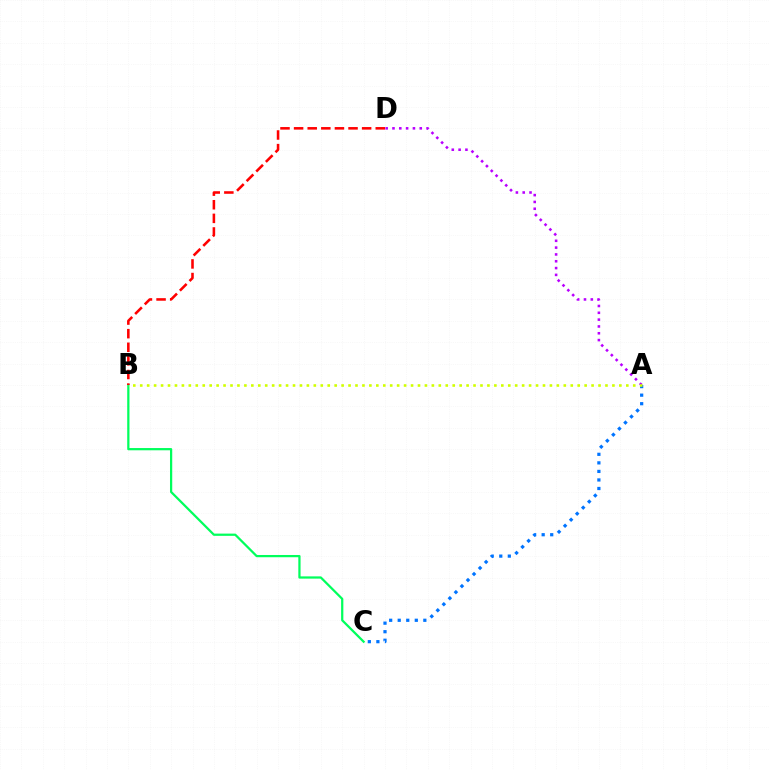{('A', 'C'): [{'color': '#0074ff', 'line_style': 'dotted', 'thickness': 2.32}], ('B', 'C'): [{'color': '#00ff5c', 'line_style': 'solid', 'thickness': 1.61}], ('A', 'D'): [{'color': '#b900ff', 'line_style': 'dotted', 'thickness': 1.85}], ('A', 'B'): [{'color': '#d1ff00', 'line_style': 'dotted', 'thickness': 1.89}], ('B', 'D'): [{'color': '#ff0000', 'line_style': 'dashed', 'thickness': 1.85}]}